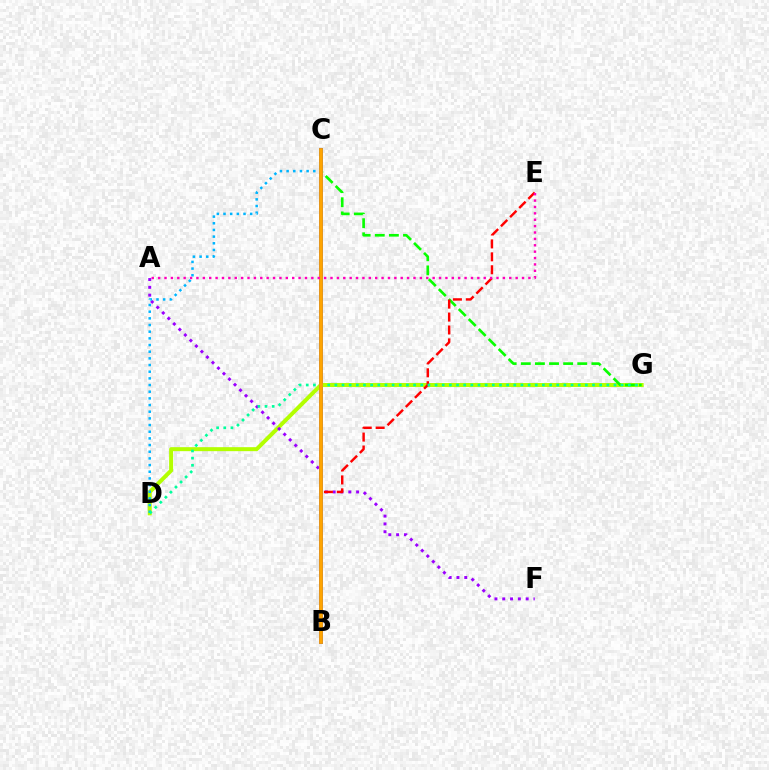{('D', 'G'): [{'color': '#b3ff00', 'line_style': 'solid', 'thickness': 2.87}, {'color': '#00ff9d', 'line_style': 'dotted', 'thickness': 1.94}], ('A', 'F'): [{'color': '#9b00ff', 'line_style': 'dotted', 'thickness': 2.12}], ('C', 'G'): [{'color': '#08ff00', 'line_style': 'dashed', 'thickness': 1.92}], ('B', 'E'): [{'color': '#ff0000', 'line_style': 'dashed', 'thickness': 1.76}], ('B', 'C'): [{'color': '#0010ff', 'line_style': 'solid', 'thickness': 2.72}, {'color': '#ffa500', 'line_style': 'solid', 'thickness': 2.72}], ('C', 'D'): [{'color': '#00b5ff', 'line_style': 'dotted', 'thickness': 1.81}], ('A', 'E'): [{'color': '#ff00bd', 'line_style': 'dotted', 'thickness': 1.73}]}